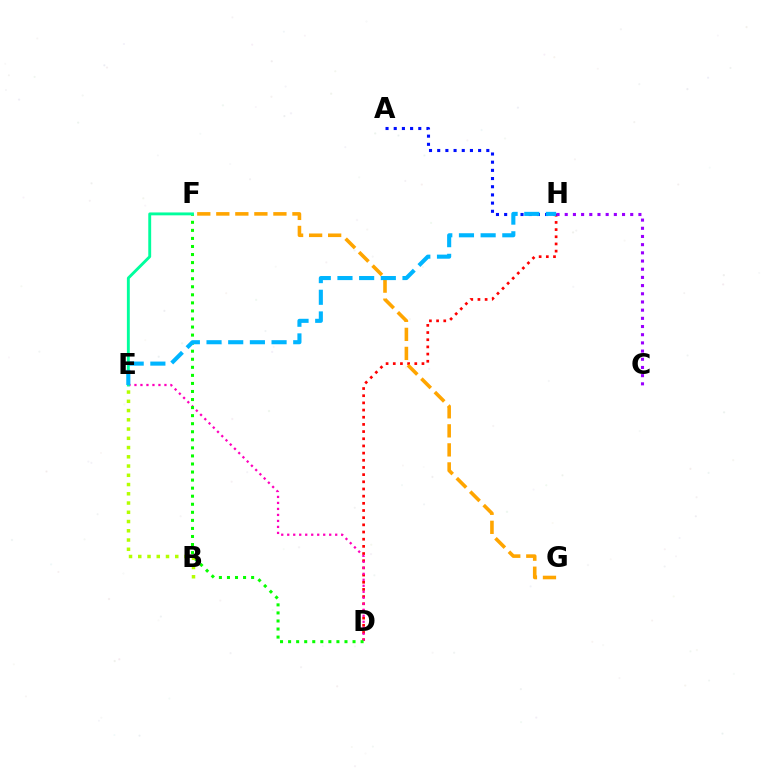{('D', 'H'): [{'color': '#ff0000', 'line_style': 'dotted', 'thickness': 1.95}], ('D', 'E'): [{'color': '#ff00bd', 'line_style': 'dotted', 'thickness': 1.63}], ('C', 'H'): [{'color': '#9b00ff', 'line_style': 'dotted', 'thickness': 2.22}], ('A', 'H'): [{'color': '#0010ff', 'line_style': 'dotted', 'thickness': 2.22}], ('D', 'F'): [{'color': '#08ff00', 'line_style': 'dotted', 'thickness': 2.19}], ('E', 'F'): [{'color': '#00ff9d', 'line_style': 'solid', 'thickness': 2.08}], ('F', 'G'): [{'color': '#ffa500', 'line_style': 'dashed', 'thickness': 2.59}], ('B', 'E'): [{'color': '#b3ff00', 'line_style': 'dotted', 'thickness': 2.51}], ('E', 'H'): [{'color': '#00b5ff', 'line_style': 'dashed', 'thickness': 2.94}]}